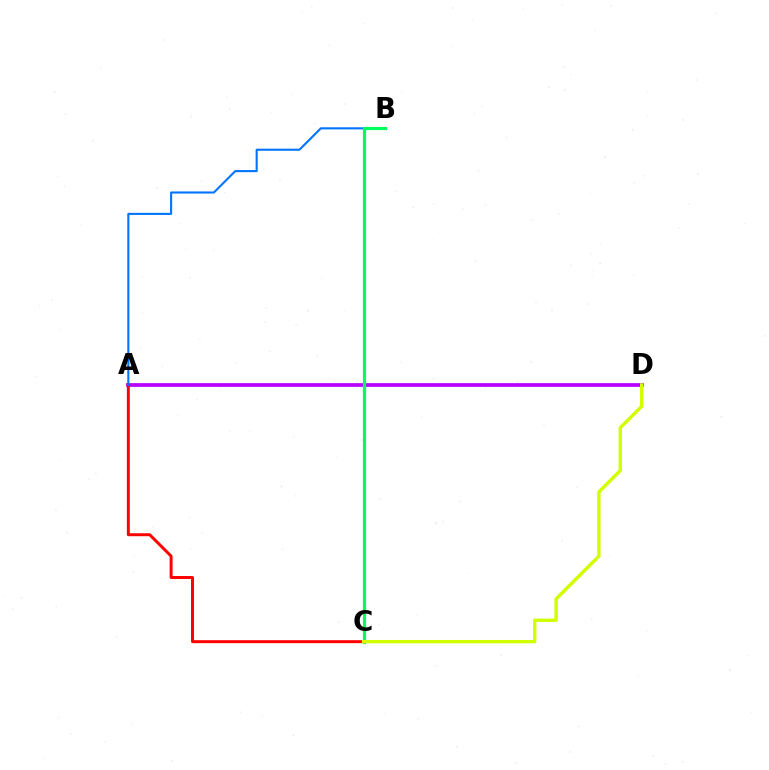{('A', 'D'): [{'color': '#b900ff', 'line_style': 'solid', 'thickness': 2.68}], ('A', 'C'): [{'color': '#ff0000', 'line_style': 'solid', 'thickness': 2.13}], ('A', 'B'): [{'color': '#0074ff', 'line_style': 'solid', 'thickness': 1.5}], ('B', 'C'): [{'color': '#00ff5c', 'line_style': 'solid', 'thickness': 2.31}], ('C', 'D'): [{'color': '#d1ff00', 'line_style': 'solid', 'thickness': 2.43}]}